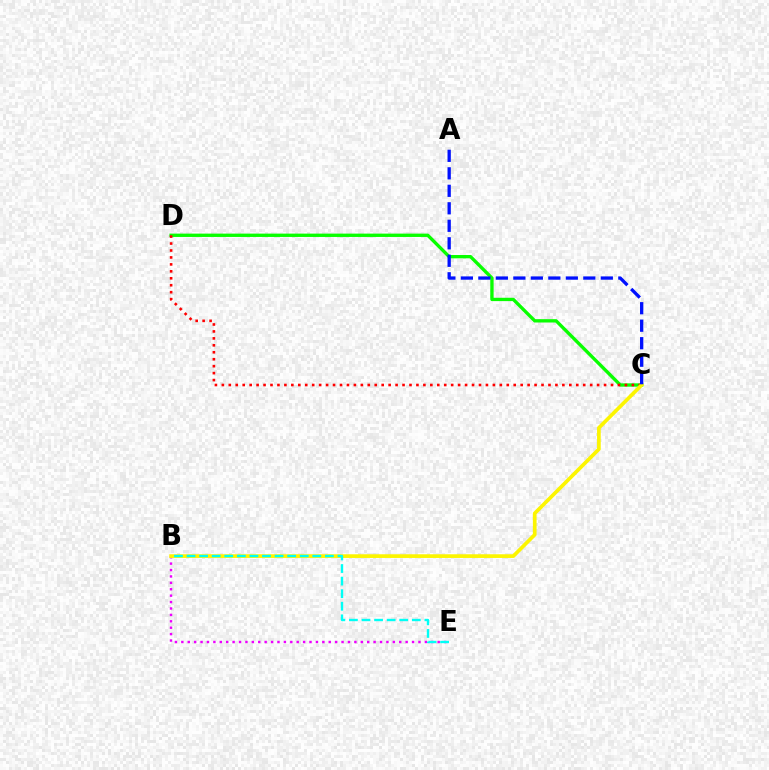{('C', 'D'): [{'color': '#08ff00', 'line_style': 'solid', 'thickness': 2.4}, {'color': '#ff0000', 'line_style': 'dotted', 'thickness': 1.89}], ('B', 'E'): [{'color': '#ee00ff', 'line_style': 'dotted', 'thickness': 1.74}, {'color': '#00fff6', 'line_style': 'dashed', 'thickness': 1.71}], ('B', 'C'): [{'color': '#fcf500', 'line_style': 'solid', 'thickness': 2.66}], ('A', 'C'): [{'color': '#0010ff', 'line_style': 'dashed', 'thickness': 2.38}]}